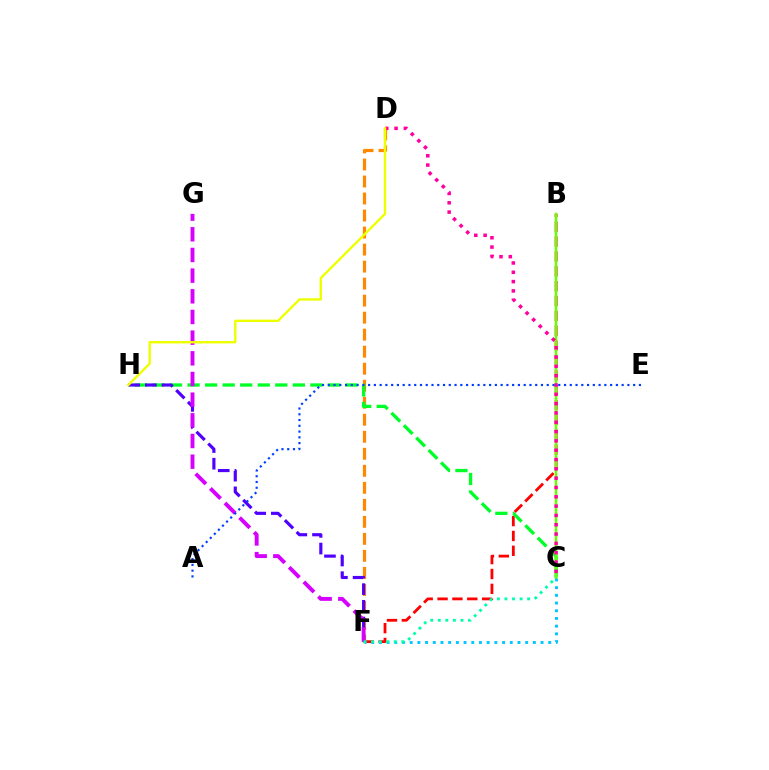{('B', 'F'): [{'color': '#ff0000', 'line_style': 'dashed', 'thickness': 2.02}], ('D', 'F'): [{'color': '#ff8800', 'line_style': 'dashed', 'thickness': 2.31}], ('C', 'H'): [{'color': '#00ff27', 'line_style': 'dashed', 'thickness': 2.38}], ('B', 'C'): [{'color': '#66ff00', 'line_style': 'solid', 'thickness': 1.79}], ('F', 'H'): [{'color': '#4f00ff', 'line_style': 'dashed', 'thickness': 2.27}], ('F', 'G'): [{'color': '#d600ff', 'line_style': 'dashed', 'thickness': 2.81}], ('C', 'D'): [{'color': '#ff00a0', 'line_style': 'dotted', 'thickness': 2.53}], ('C', 'F'): [{'color': '#00c7ff', 'line_style': 'dotted', 'thickness': 2.09}, {'color': '#00ffaf', 'line_style': 'dotted', 'thickness': 2.05}], ('D', 'H'): [{'color': '#eeff00', 'line_style': 'solid', 'thickness': 1.73}], ('A', 'E'): [{'color': '#003fff', 'line_style': 'dotted', 'thickness': 1.57}]}